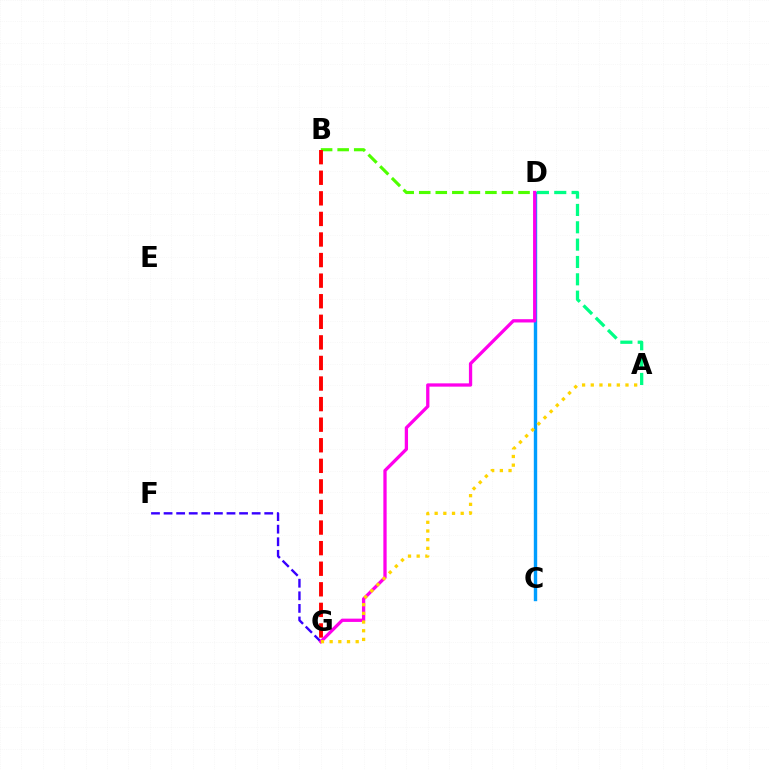{('B', 'D'): [{'color': '#4fff00', 'line_style': 'dashed', 'thickness': 2.25}], ('C', 'D'): [{'color': '#009eff', 'line_style': 'solid', 'thickness': 2.44}], ('B', 'G'): [{'color': '#ff0000', 'line_style': 'dashed', 'thickness': 2.8}], ('F', 'G'): [{'color': '#3700ff', 'line_style': 'dashed', 'thickness': 1.71}], ('D', 'G'): [{'color': '#ff00ed', 'line_style': 'solid', 'thickness': 2.37}], ('A', 'D'): [{'color': '#00ff86', 'line_style': 'dashed', 'thickness': 2.36}], ('A', 'G'): [{'color': '#ffd500', 'line_style': 'dotted', 'thickness': 2.36}]}